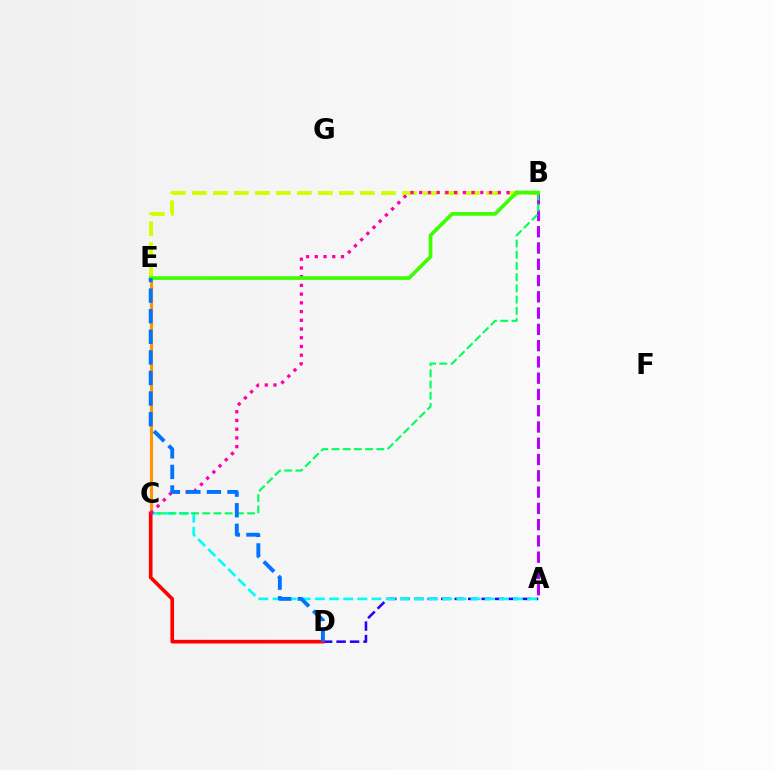{('A', 'B'): [{'color': '#b900ff', 'line_style': 'dashed', 'thickness': 2.21}], ('B', 'E'): [{'color': '#d1ff00', 'line_style': 'dashed', 'thickness': 2.85}, {'color': '#3dff00', 'line_style': 'solid', 'thickness': 2.64}], ('A', 'D'): [{'color': '#2500ff', 'line_style': 'dashed', 'thickness': 1.83}], ('C', 'E'): [{'color': '#ff9400', 'line_style': 'solid', 'thickness': 2.24}], ('A', 'C'): [{'color': '#00fff6', 'line_style': 'dashed', 'thickness': 1.92}], ('B', 'C'): [{'color': '#00ff5c', 'line_style': 'dashed', 'thickness': 1.52}, {'color': '#ff00ac', 'line_style': 'dotted', 'thickness': 2.37}], ('C', 'D'): [{'color': '#ff0000', 'line_style': 'solid', 'thickness': 2.63}], ('D', 'E'): [{'color': '#0074ff', 'line_style': 'dashed', 'thickness': 2.8}]}